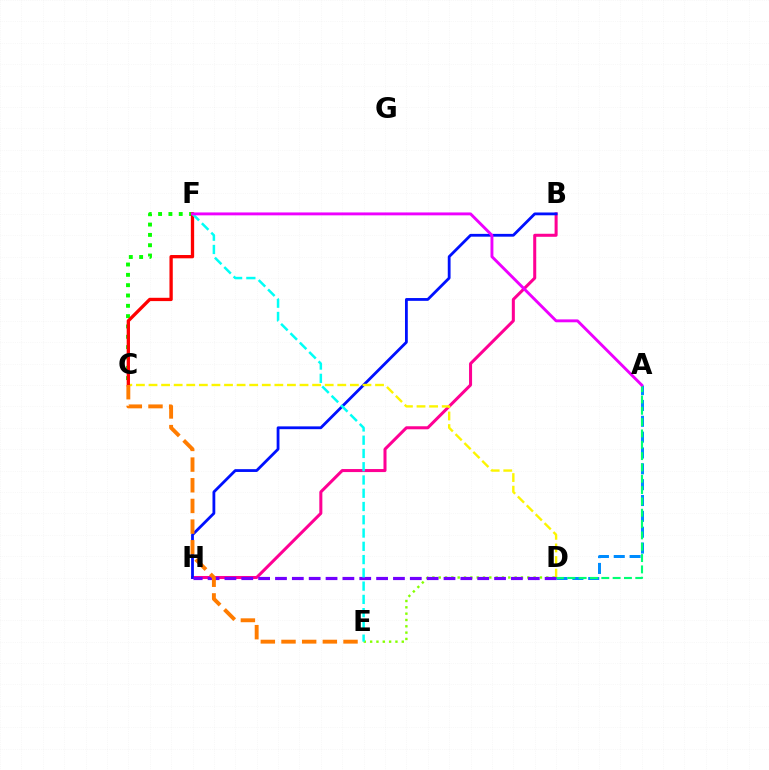{('C', 'F'): [{'color': '#08ff00', 'line_style': 'dotted', 'thickness': 2.81}, {'color': '#ff0000', 'line_style': 'solid', 'thickness': 2.38}], ('B', 'H'): [{'color': '#ff0094', 'line_style': 'solid', 'thickness': 2.18}, {'color': '#0010ff', 'line_style': 'solid', 'thickness': 2.02}], ('A', 'D'): [{'color': '#008cff', 'line_style': 'dashed', 'thickness': 2.15}, {'color': '#00ff74', 'line_style': 'dashed', 'thickness': 1.54}], ('C', 'D'): [{'color': '#fcf500', 'line_style': 'dashed', 'thickness': 1.71}], ('D', 'E'): [{'color': '#84ff00', 'line_style': 'dotted', 'thickness': 1.72}], ('D', 'H'): [{'color': '#7200ff', 'line_style': 'dashed', 'thickness': 2.29}], ('E', 'F'): [{'color': '#00fff6', 'line_style': 'dashed', 'thickness': 1.8}], ('C', 'E'): [{'color': '#ff7c00', 'line_style': 'dashed', 'thickness': 2.81}], ('A', 'F'): [{'color': '#ee00ff', 'line_style': 'solid', 'thickness': 2.09}]}